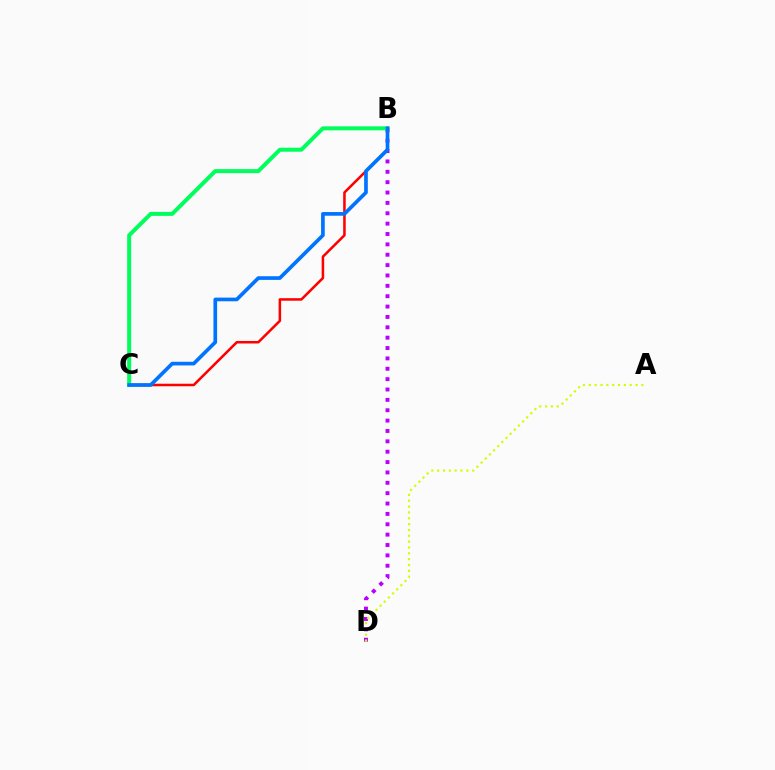{('B', 'C'): [{'color': '#ff0000', 'line_style': 'solid', 'thickness': 1.82}, {'color': '#00ff5c', 'line_style': 'solid', 'thickness': 2.88}, {'color': '#0074ff', 'line_style': 'solid', 'thickness': 2.65}], ('B', 'D'): [{'color': '#b900ff', 'line_style': 'dotted', 'thickness': 2.82}], ('A', 'D'): [{'color': '#d1ff00', 'line_style': 'dotted', 'thickness': 1.59}]}